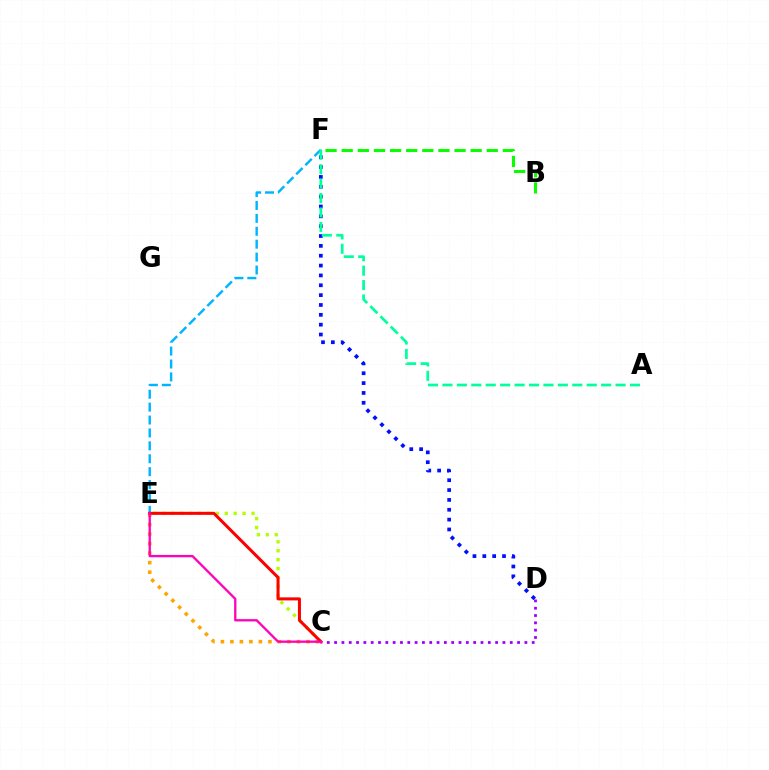{('E', 'F'): [{'color': '#00b5ff', 'line_style': 'dashed', 'thickness': 1.75}], ('D', 'F'): [{'color': '#0010ff', 'line_style': 'dotted', 'thickness': 2.68}], ('C', 'E'): [{'color': '#ffa500', 'line_style': 'dotted', 'thickness': 2.58}, {'color': '#b3ff00', 'line_style': 'dotted', 'thickness': 2.42}, {'color': '#ff0000', 'line_style': 'solid', 'thickness': 2.18}, {'color': '#ff00bd', 'line_style': 'solid', 'thickness': 1.67}], ('A', 'F'): [{'color': '#00ff9d', 'line_style': 'dashed', 'thickness': 1.96}], ('B', 'F'): [{'color': '#08ff00', 'line_style': 'dashed', 'thickness': 2.19}], ('C', 'D'): [{'color': '#9b00ff', 'line_style': 'dotted', 'thickness': 1.99}]}